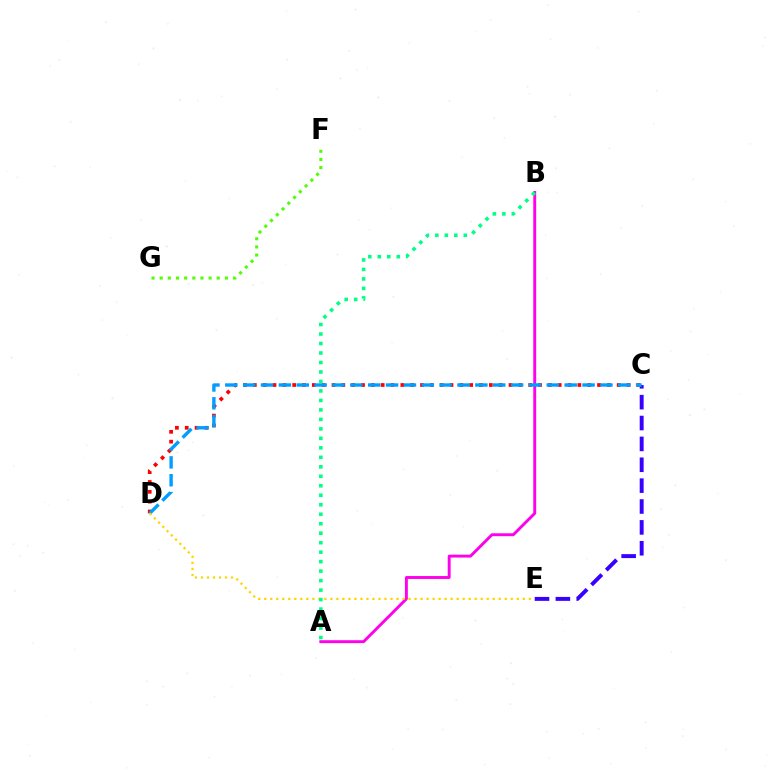{('F', 'G'): [{'color': '#4fff00', 'line_style': 'dotted', 'thickness': 2.21}], ('C', 'E'): [{'color': '#3700ff', 'line_style': 'dashed', 'thickness': 2.84}], ('C', 'D'): [{'color': '#ff0000', 'line_style': 'dotted', 'thickness': 2.67}, {'color': '#009eff', 'line_style': 'dashed', 'thickness': 2.43}], ('A', 'B'): [{'color': '#ff00ed', 'line_style': 'solid', 'thickness': 2.1}, {'color': '#00ff86', 'line_style': 'dotted', 'thickness': 2.58}], ('D', 'E'): [{'color': '#ffd500', 'line_style': 'dotted', 'thickness': 1.63}]}